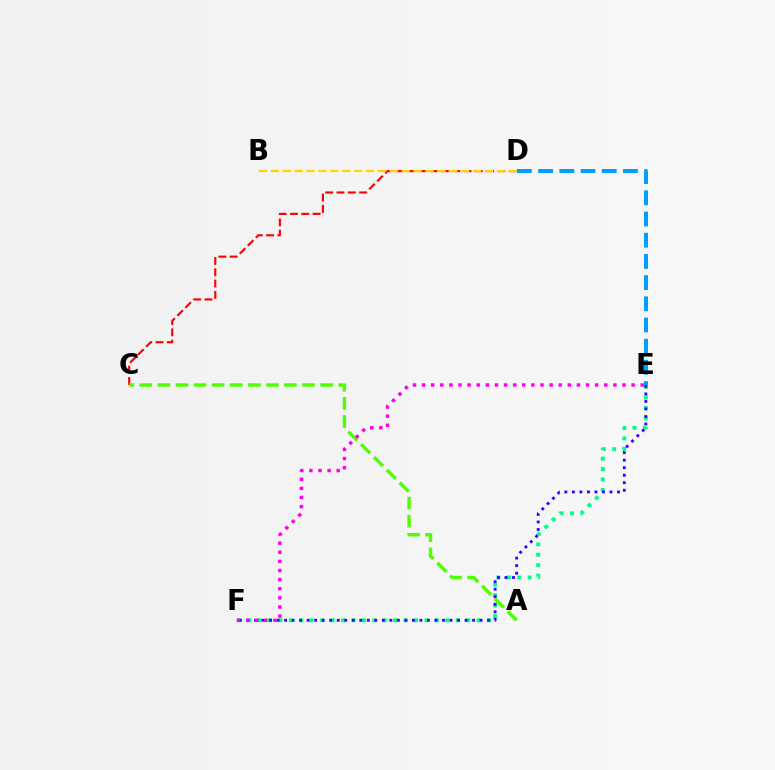{('D', 'E'): [{'color': '#009eff', 'line_style': 'dashed', 'thickness': 2.88}], ('C', 'D'): [{'color': '#ff0000', 'line_style': 'dashed', 'thickness': 1.54}], ('E', 'F'): [{'color': '#00ff86', 'line_style': 'dotted', 'thickness': 2.83}, {'color': '#3700ff', 'line_style': 'dotted', 'thickness': 2.04}, {'color': '#ff00ed', 'line_style': 'dotted', 'thickness': 2.48}], ('A', 'C'): [{'color': '#4fff00', 'line_style': 'dashed', 'thickness': 2.46}], ('B', 'D'): [{'color': '#ffd500', 'line_style': 'dashed', 'thickness': 1.62}]}